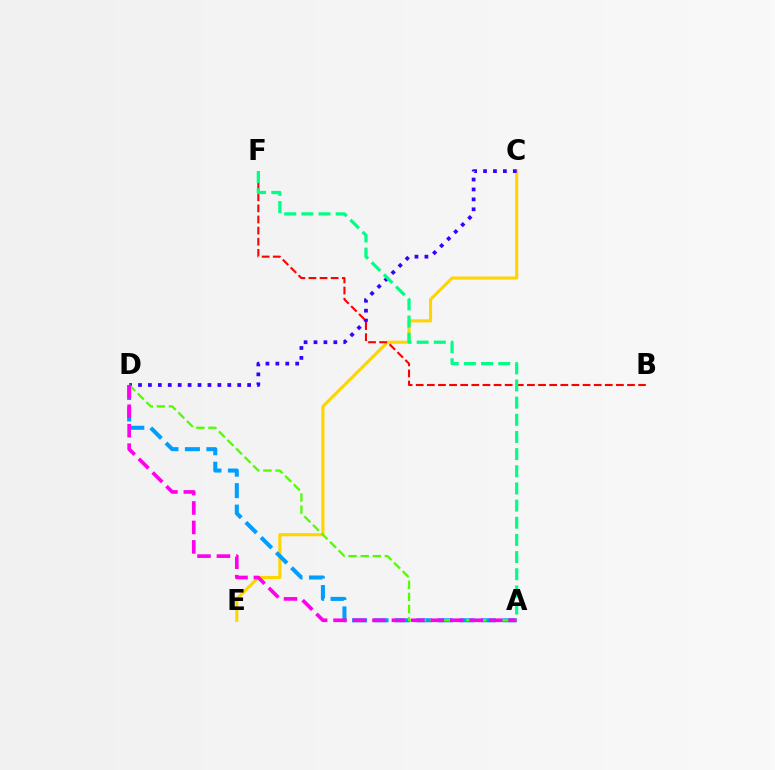{('C', 'E'): [{'color': '#ffd500', 'line_style': 'solid', 'thickness': 2.23}], ('C', 'D'): [{'color': '#3700ff', 'line_style': 'dotted', 'thickness': 2.7}], ('A', 'D'): [{'color': '#009eff', 'line_style': 'dashed', 'thickness': 2.92}, {'color': '#4fff00', 'line_style': 'dashed', 'thickness': 1.64}, {'color': '#ff00ed', 'line_style': 'dashed', 'thickness': 2.64}], ('B', 'F'): [{'color': '#ff0000', 'line_style': 'dashed', 'thickness': 1.51}], ('A', 'F'): [{'color': '#00ff86', 'line_style': 'dashed', 'thickness': 2.33}]}